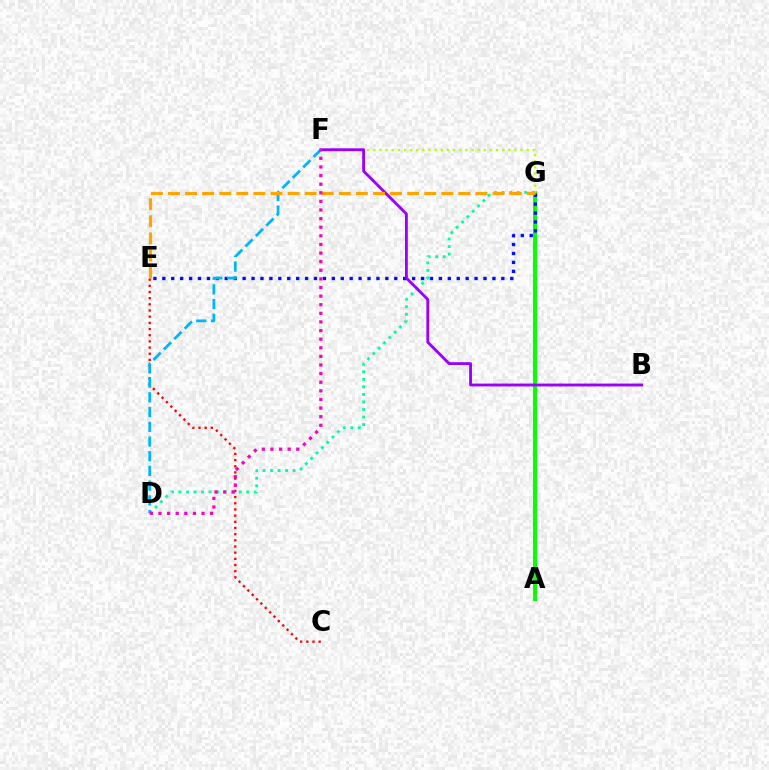{('C', 'E'): [{'color': '#ff0000', 'line_style': 'dotted', 'thickness': 1.68}], ('A', 'G'): [{'color': '#08ff00', 'line_style': 'solid', 'thickness': 2.87}], ('E', 'G'): [{'color': '#0010ff', 'line_style': 'dotted', 'thickness': 2.42}, {'color': '#ffa500', 'line_style': 'dashed', 'thickness': 2.32}], ('F', 'G'): [{'color': '#b3ff00', 'line_style': 'dotted', 'thickness': 1.67}], ('D', 'G'): [{'color': '#00ff9d', 'line_style': 'dotted', 'thickness': 2.05}], ('B', 'F'): [{'color': '#9b00ff', 'line_style': 'solid', 'thickness': 2.05}], ('D', 'F'): [{'color': '#00b5ff', 'line_style': 'dashed', 'thickness': 2.0}, {'color': '#ff00bd', 'line_style': 'dotted', 'thickness': 2.34}]}